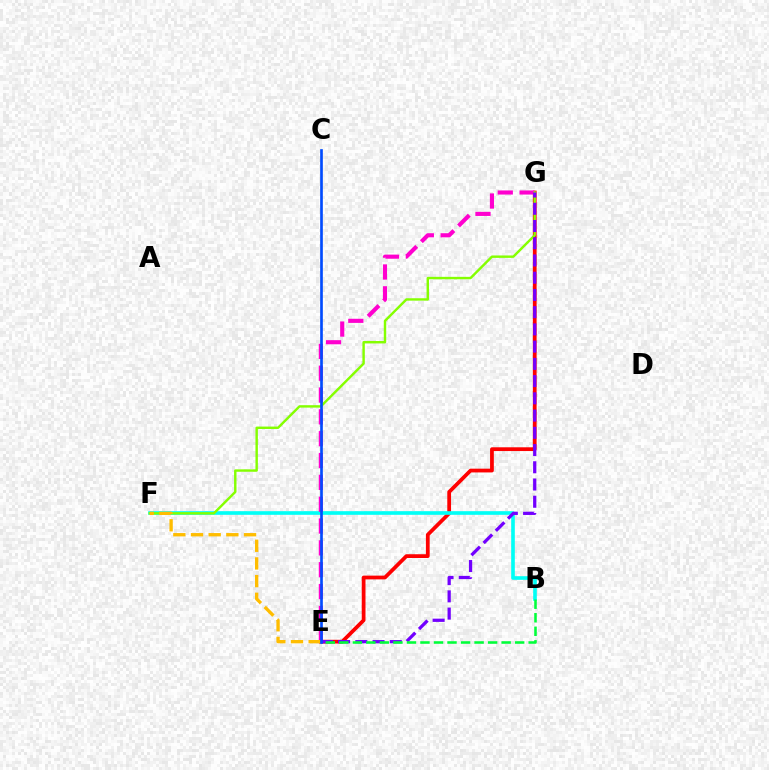{('E', 'G'): [{'color': '#ff0000', 'line_style': 'solid', 'thickness': 2.71}, {'color': '#ff00cf', 'line_style': 'dashed', 'thickness': 2.97}, {'color': '#7200ff', 'line_style': 'dashed', 'thickness': 2.34}], ('B', 'F'): [{'color': '#00fff6', 'line_style': 'solid', 'thickness': 2.62}], ('F', 'G'): [{'color': '#84ff00', 'line_style': 'solid', 'thickness': 1.74}], ('E', 'F'): [{'color': '#ffbd00', 'line_style': 'dashed', 'thickness': 2.4}], ('C', 'E'): [{'color': '#004bff', 'line_style': 'solid', 'thickness': 1.92}], ('B', 'E'): [{'color': '#00ff39', 'line_style': 'dashed', 'thickness': 1.84}]}